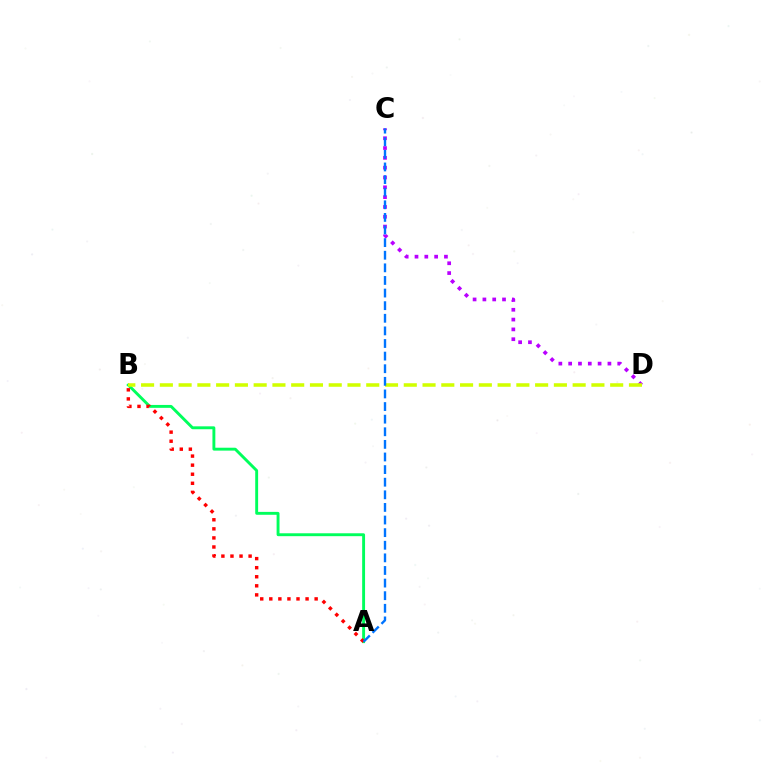{('C', 'D'): [{'color': '#b900ff', 'line_style': 'dotted', 'thickness': 2.67}], ('A', 'B'): [{'color': '#00ff5c', 'line_style': 'solid', 'thickness': 2.09}, {'color': '#ff0000', 'line_style': 'dotted', 'thickness': 2.46}], ('B', 'D'): [{'color': '#d1ff00', 'line_style': 'dashed', 'thickness': 2.55}], ('A', 'C'): [{'color': '#0074ff', 'line_style': 'dashed', 'thickness': 1.71}]}